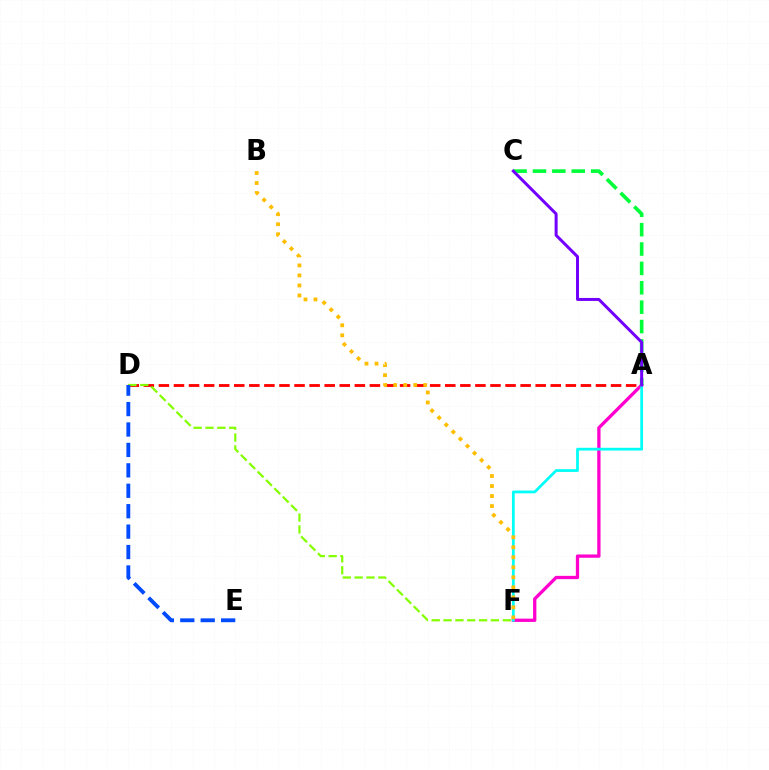{('A', 'D'): [{'color': '#ff0000', 'line_style': 'dashed', 'thickness': 2.05}], ('A', 'F'): [{'color': '#ff00cf', 'line_style': 'solid', 'thickness': 2.37}, {'color': '#00fff6', 'line_style': 'solid', 'thickness': 1.98}], ('D', 'F'): [{'color': '#84ff00', 'line_style': 'dashed', 'thickness': 1.61}], ('A', 'C'): [{'color': '#00ff39', 'line_style': 'dashed', 'thickness': 2.63}, {'color': '#7200ff', 'line_style': 'solid', 'thickness': 2.15}], ('D', 'E'): [{'color': '#004bff', 'line_style': 'dashed', 'thickness': 2.77}], ('B', 'F'): [{'color': '#ffbd00', 'line_style': 'dotted', 'thickness': 2.72}]}